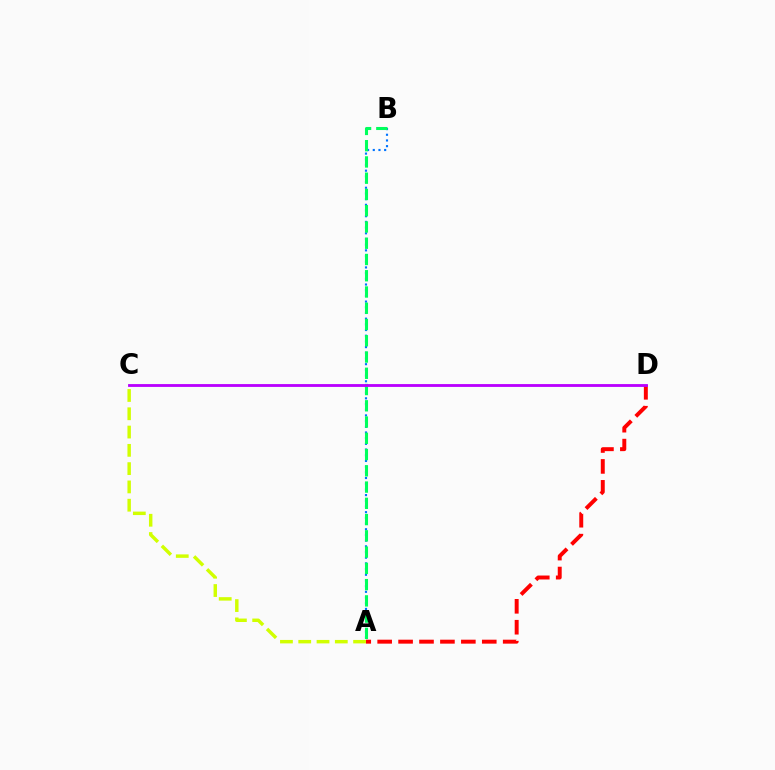{('A', 'B'): [{'color': '#0074ff', 'line_style': 'dotted', 'thickness': 1.55}, {'color': '#00ff5c', 'line_style': 'dashed', 'thickness': 2.21}], ('A', 'D'): [{'color': '#ff0000', 'line_style': 'dashed', 'thickness': 2.84}], ('A', 'C'): [{'color': '#d1ff00', 'line_style': 'dashed', 'thickness': 2.48}], ('C', 'D'): [{'color': '#b900ff', 'line_style': 'solid', 'thickness': 2.04}]}